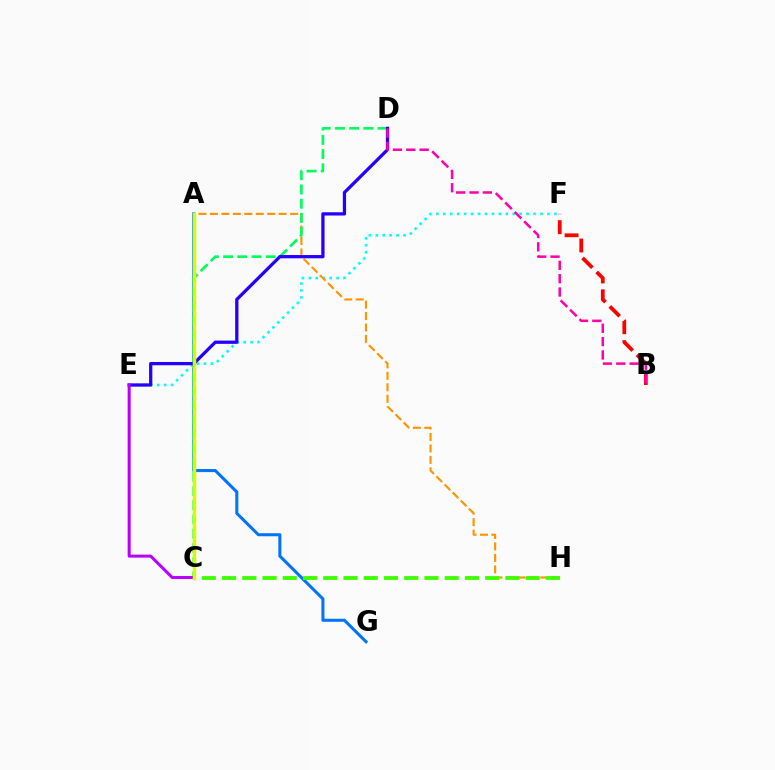{('A', 'G'): [{'color': '#0074ff', 'line_style': 'solid', 'thickness': 2.2}], ('E', 'F'): [{'color': '#00fff6', 'line_style': 'dotted', 'thickness': 1.89}], ('A', 'H'): [{'color': '#ff9400', 'line_style': 'dashed', 'thickness': 1.56}], ('C', 'D'): [{'color': '#00ff5c', 'line_style': 'dashed', 'thickness': 1.93}], ('D', 'E'): [{'color': '#2500ff', 'line_style': 'solid', 'thickness': 2.35}], ('C', 'H'): [{'color': '#3dff00', 'line_style': 'dashed', 'thickness': 2.75}], ('B', 'F'): [{'color': '#ff0000', 'line_style': 'dashed', 'thickness': 2.71}], ('C', 'E'): [{'color': '#b900ff', 'line_style': 'solid', 'thickness': 2.18}], ('B', 'D'): [{'color': '#ff00ac', 'line_style': 'dashed', 'thickness': 1.81}], ('A', 'C'): [{'color': '#d1ff00', 'line_style': 'solid', 'thickness': 2.52}]}